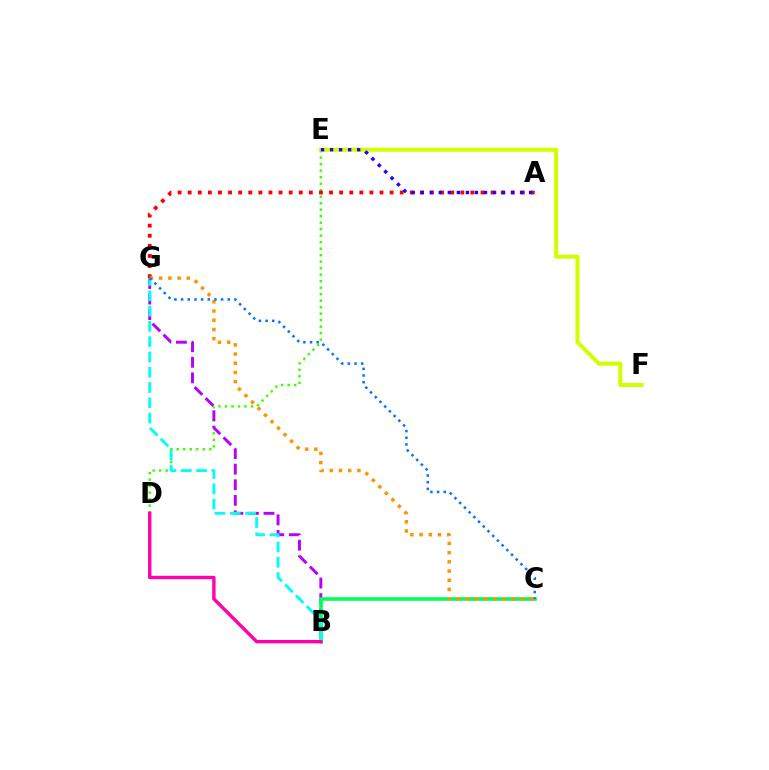{('D', 'E'): [{'color': '#3dff00', 'line_style': 'dotted', 'thickness': 1.77}], ('B', 'G'): [{'color': '#b900ff', 'line_style': 'dashed', 'thickness': 2.12}, {'color': '#00fff6', 'line_style': 'dashed', 'thickness': 2.08}], ('B', 'C'): [{'color': '#00ff5c', 'line_style': 'solid', 'thickness': 2.61}], ('A', 'G'): [{'color': '#ff0000', 'line_style': 'dotted', 'thickness': 2.74}], ('C', 'G'): [{'color': '#ff9400', 'line_style': 'dotted', 'thickness': 2.5}, {'color': '#0074ff', 'line_style': 'dotted', 'thickness': 1.81}], ('E', 'F'): [{'color': '#d1ff00', 'line_style': 'solid', 'thickness': 2.91}], ('B', 'D'): [{'color': '#ff00ac', 'line_style': 'solid', 'thickness': 2.43}], ('A', 'E'): [{'color': '#2500ff', 'line_style': 'dotted', 'thickness': 2.45}]}